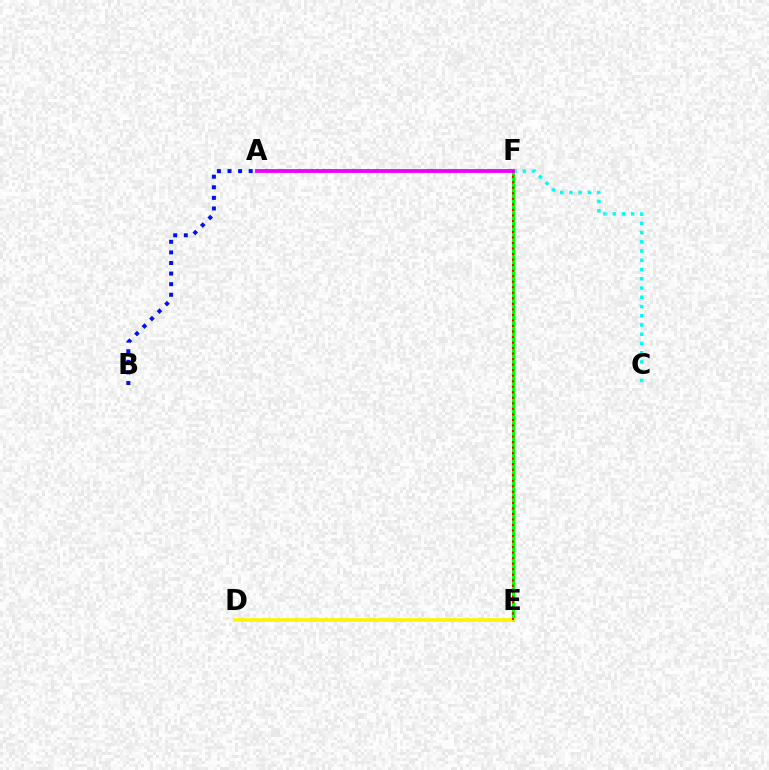{('A', 'B'): [{'color': '#0010ff', 'line_style': 'dotted', 'thickness': 2.88}], ('E', 'F'): [{'color': '#08ff00', 'line_style': 'solid', 'thickness': 2.2}, {'color': '#ff0000', 'line_style': 'dotted', 'thickness': 1.5}], ('C', 'F'): [{'color': '#00fff6', 'line_style': 'dotted', 'thickness': 2.51}], ('A', 'F'): [{'color': '#ee00ff', 'line_style': 'solid', 'thickness': 2.76}], ('D', 'E'): [{'color': '#fcf500', 'line_style': 'solid', 'thickness': 2.6}]}